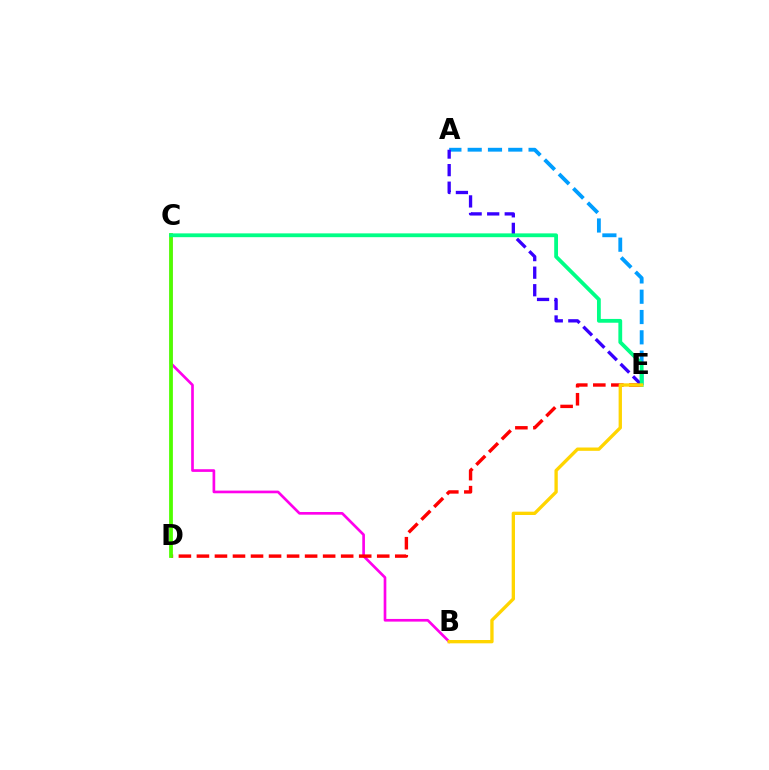{('B', 'C'): [{'color': '#ff00ed', 'line_style': 'solid', 'thickness': 1.93}], ('D', 'E'): [{'color': '#ff0000', 'line_style': 'dashed', 'thickness': 2.45}], ('A', 'E'): [{'color': '#009eff', 'line_style': 'dashed', 'thickness': 2.76}, {'color': '#3700ff', 'line_style': 'dashed', 'thickness': 2.38}], ('C', 'D'): [{'color': '#4fff00', 'line_style': 'solid', 'thickness': 2.72}], ('C', 'E'): [{'color': '#00ff86', 'line_style': 'solid', 'thickness': 2.74}], ('B', 'E'): [{'color': '#ffd500', 'line_style': 'solid', 'thickness': 2.4}]}